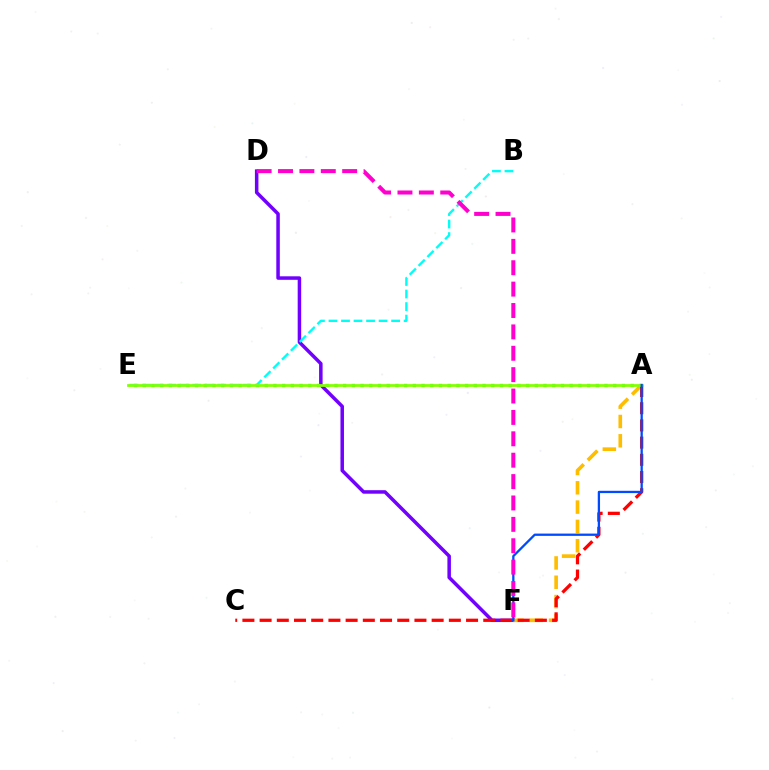{('D', 'F'): [{'color': '#7200ff', 'line_style': 'solid', 'thickness': 2.52}, {'color': '#ff00cf', 'line_style': 'dashed', 'thickness': 2.91}], ('A', 'E'): [{'color': '#00ff39', 'line_style': 'dotted', 'thickness': 2.37}, {'color': '#84ff00', 'line_style': 'solid', 'thickness': 1.99}], ('A', 'F'): [{'color': '#ffbd00', 'line_style': 'dashed', 'thickness': 2.62}, {'color': '#004bff', 'line_style': 'solid', 'thickness': 1.65}], ('B', 'E'): [{'color': '#00fff6', 'line_style': 'dashed', 'thickness': 1.7}], ('A', 'C'): [{'color': '#ff0000', 'line_style': 'dashed', 'thickness': 2.34}]}